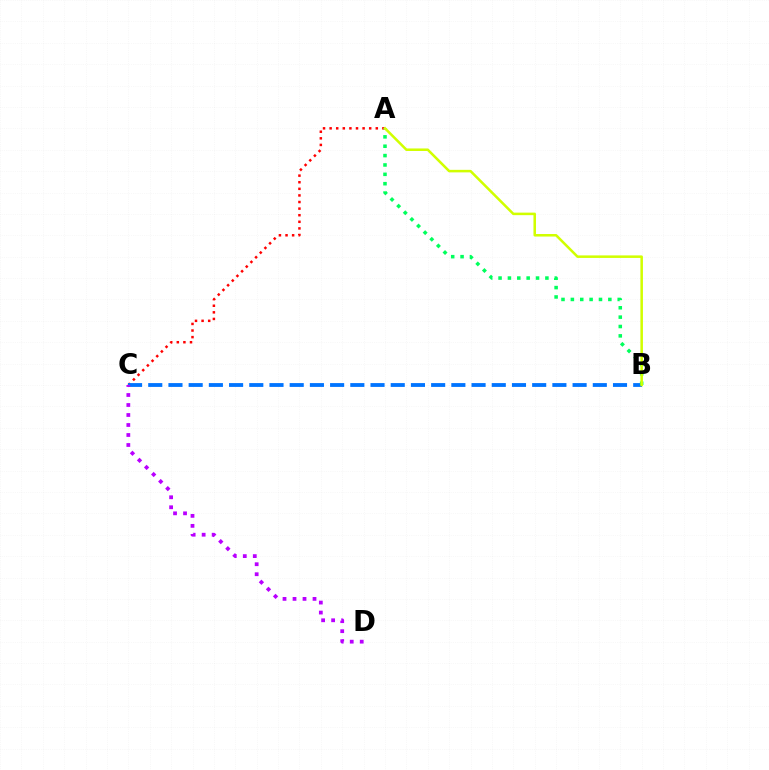{('A', 'C'): [{'color': '#ff0000', 'line_style': 'dotted', 'thickness': 1.79}], ('B', 'C'): [{'color': '#0074ff', 'line_style': 'dashed', 'thickness': 2.75}], ('A', 'B'): [{'color': '#00ff5c', 'line_style': 'dotted', 'thickness': 2.55}, {'color': '#d1ff00', 'line_style': 'solid', 'thickness': 1.82}], ('C', 'D'): [{'color': '#b900ff', 'line_style': 'dotted', 'thickness': 2.72}]}